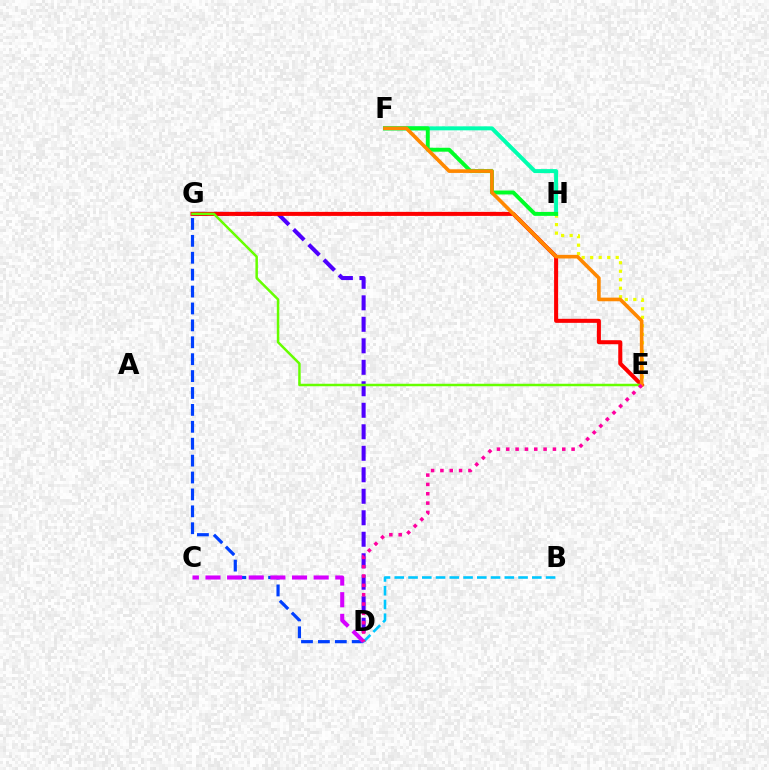{('E', 'H'): [{'color': '#eeff00', 'line_style': 'dotted', 'thickness': 2.31}], ('D', 'G'): [{'color': '#003fff', 'line_style': 'dashed', 'thickness': 2.3}, {'color': '#4f00ff', 'line_style': 'dashed', 'thickness': 2.92}], ('F', 'H'): [{'color': '#00ffaf', 'line_style': 'solid', 'thickness': 2.88}, {'color': '#00ff27', 'line_style': 'solid', 'thickness': 2.83}], ('E', 'G'): [{'color': '#ff0000', 'line_style': 'solid', 'thickness': 2.9}, {'color': '#66ff00', 'line_style': 'solid', 'thickness': 1.79}], ('C', 'D'): [{'color': '#d600ff', 'line_style': 'dashed', 'thickness': 2.94}], ('B', 'D'): [{'color': '#00c7ff', 'line_style': 'dashed', 'thickness': 1.87}], ('E', 'F'): [{'color': '#ff8800', 'line_style': 'solid', 'thickness': 2.61}], ('D', 'E'): [{'color': '#ff00a0', 'line_style': 'dotted', 'thickness': 2.54}]}